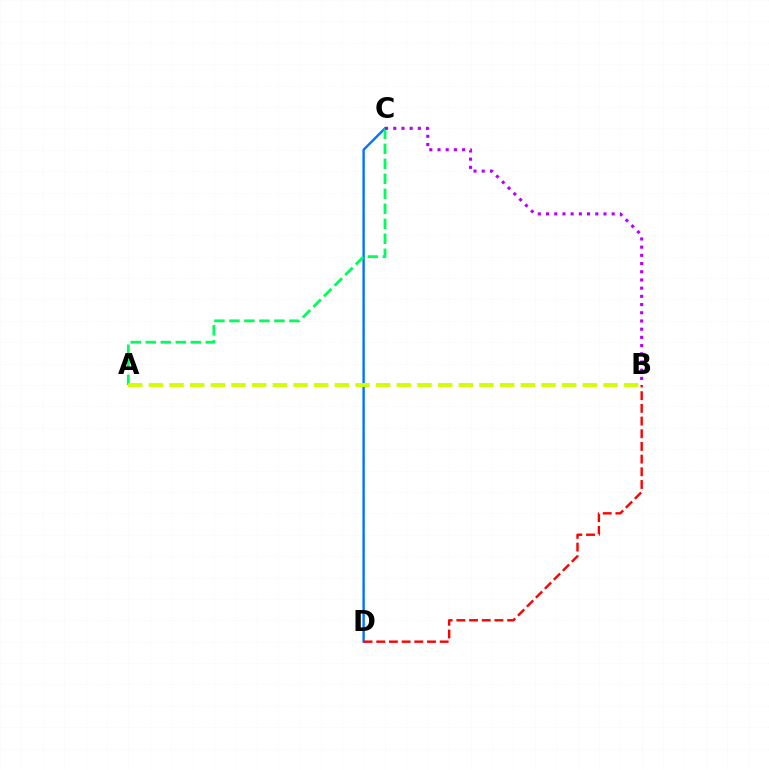{('C', 'D'): [{'color': '#0074ff', 'line_style': 'solid', 'thickness': 1.71}], ('A', 'C'): [{'color': '#00ff5c', 'line_style': 'dashed', 'thickness': 2.04}], ('B', 'D'): [{'color': '#ff0000', 'line_style': 'dashed', 'thickness': 1.72}], ('B', 'C'): [{'color': '#b900ff', 'line_style': 'dotted', 'thickness': 2.23}], ('A', 'B'): [{'color': '#d1ff00', 'line_style': 'dashed', 'thickness': 2.81}]}